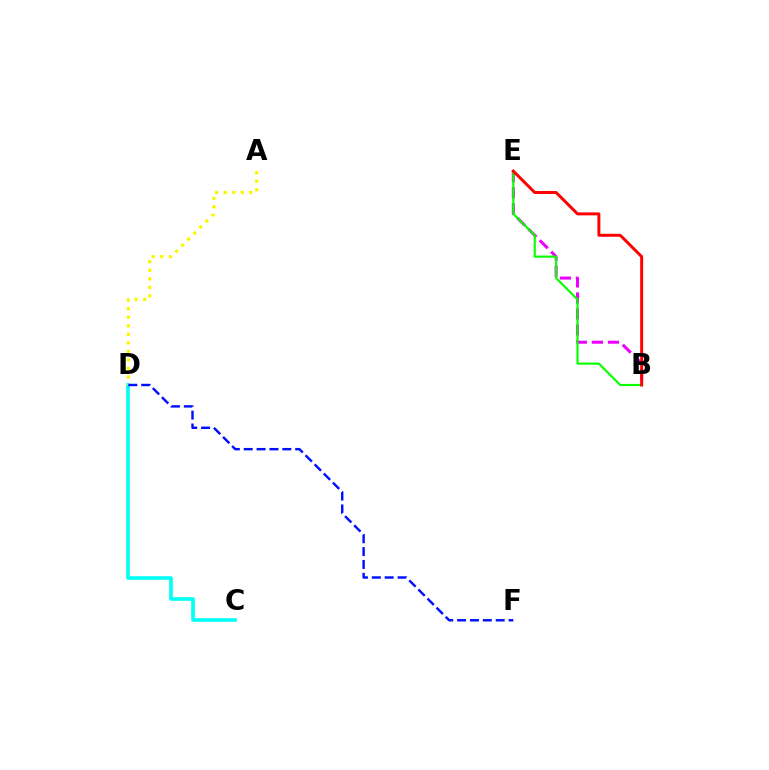{('C', 'D'): [{'color': '#00fff6', 'line_style': 'solid', 'thickness': 2.61}], ('A', 'D'): [{'color': '#fcf500', 'line_style': 'dotted', 'thickness': 2.32}], ('B', 'E'): [{'color': '#ee00ff', 'line_style': 'dashed', 'thickness': 2.18}, {'color': '#08ff00', 'line_style': 'solid', 'thickness': 1.55}, {'color': '#ff0000', 'line_style': 'solid', 'thickness': 2.12}], ('D', 'F'): [{'color': '#0010ff', 'line_style': 'dashed', 'thickness': 1.75}]}